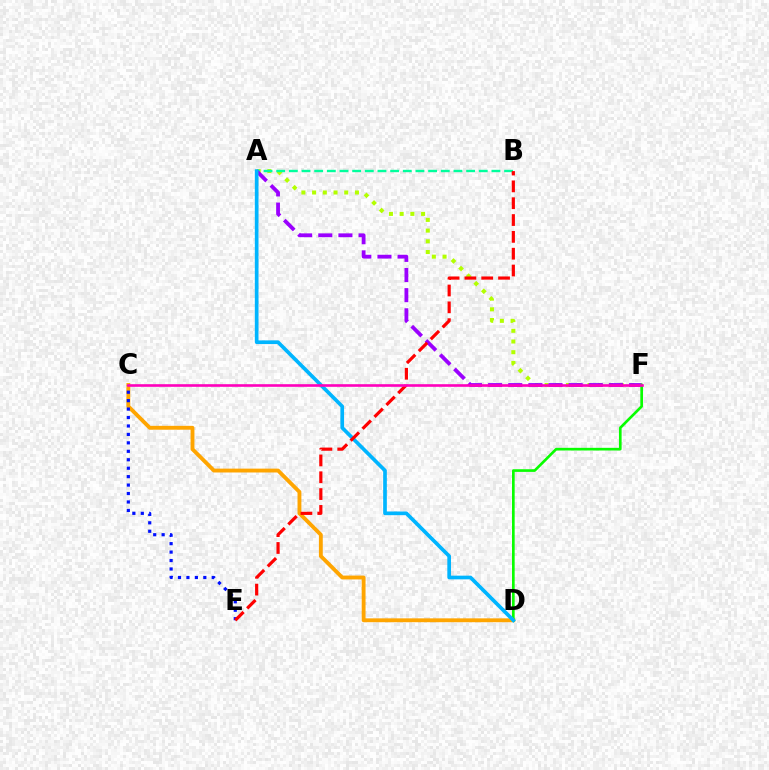{('C', 'D'): [{'color': '#ffa500', 'line_style': 'solid', 'thickness': 2.78}], ('A', 'F'): [{'color': '#b3ff00', 'line_style': 'dotted', 'thickness': 2.91}, {'color': '#9b00ff', 'line_style': 'dashed', 'thickness': 2.74}], ('A', 'B'): [{'color': '#00ff9d', 'line_style': 'dashed', 'thickness': 1.72}], ('C', 'E'): [{'color': '#0010ff', 'line_style': 'dotted', 'thickness': 2.29}], ('D', 'F'): [{'color': '#08ff00', 'line_style': 'solid', 'thickness': 1.92}], ('A', 'D'): [{'color': '#00b5ff', 'line_style': 'solid', 'thickness': 2.65}], ('B', 'E'): [{'color': '#ff0000', 'line_style': 'dashed', 'thickness': 2.29}], ('C', 'F'): [{'color': '#ff00bd', 'line_style': 'solid', 'thickness': 1.89}]}